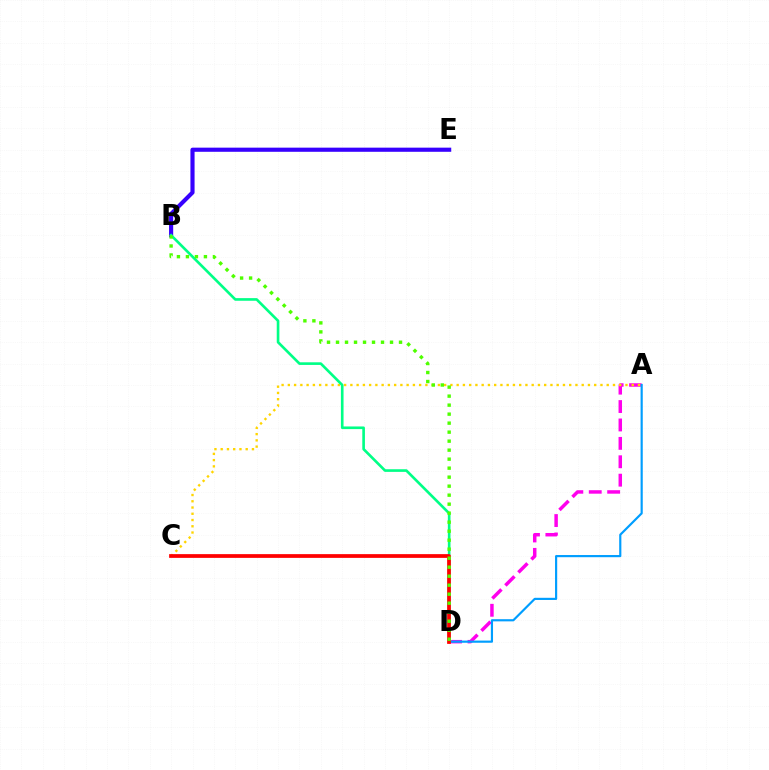{('A', 'D'): [{'color': '#ff00ed', 'line_style': 'dashed', 'thickness': 2.5}, {'color': '#009eff', 'line_style': 'solid', 'thickness': 1.56}], ('B', 'E'): [{'color': '#3700ff', 'line_style': 'solid', 'thickness': 2.98}], ('A', 'C'): [{'color': '#ffd500', 'line_style': 'dotted', 'thickness': 1.7}], ('B', 'D'): [{'color': '#00ff86', 'line_style': 'solid', 'thickness': 1.9}, {'color': '#4fff00', 'line_style': 'dotted', 'thickness': 2.45}], ('C', 'D'): [{'color': '#ff0000', 'line_style': 'solid', 'thickness': 2.69}]}